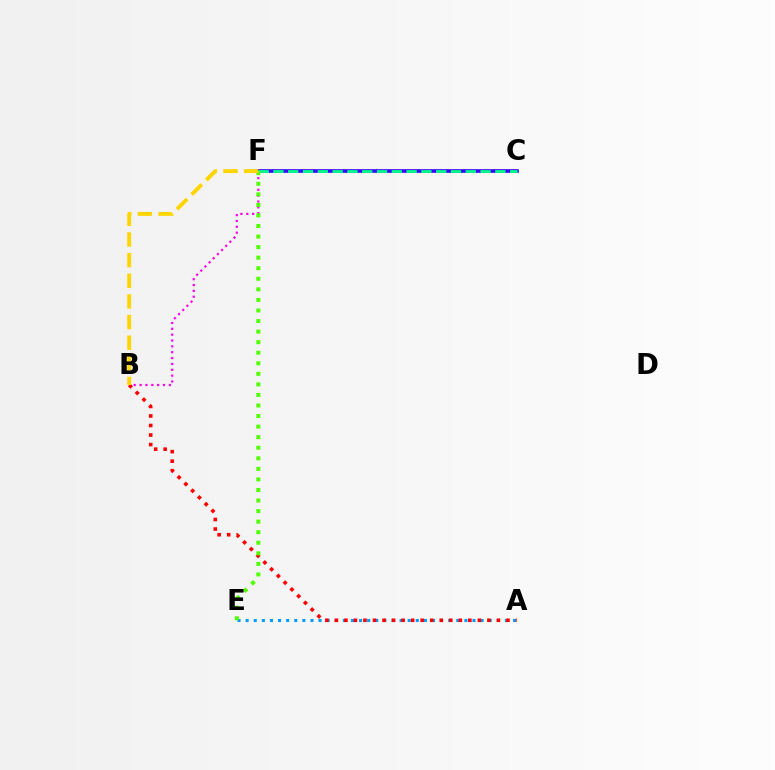{('C', 'F'): [{'color': '#3700ff', 'line_style': 'solid', 'thickness': 2.62}, {'color': '#00ff86', 'line_style': 'dashed', 'thickness': 2.01}], ('B', 'F'): [{'color': '#ff00ed', 'line_style': 'dotted', 'thickness': 1.59}, {'color': '#ffd500', 'line_style': 'dashed', 'thickness': 2.81}], ('A', 'E'): [{'color': '#009eff', 'line_style': 'dotted', 'thickness': 2.2}], ('A', 'B'): [{'color': '#ff0000', 'line_style': 'dotted', 'thickness': 2.59}], ('E', 'F'): [{'color': '#4fff00', 'line_style': 'dotted', 'thickness': 2.87}]}